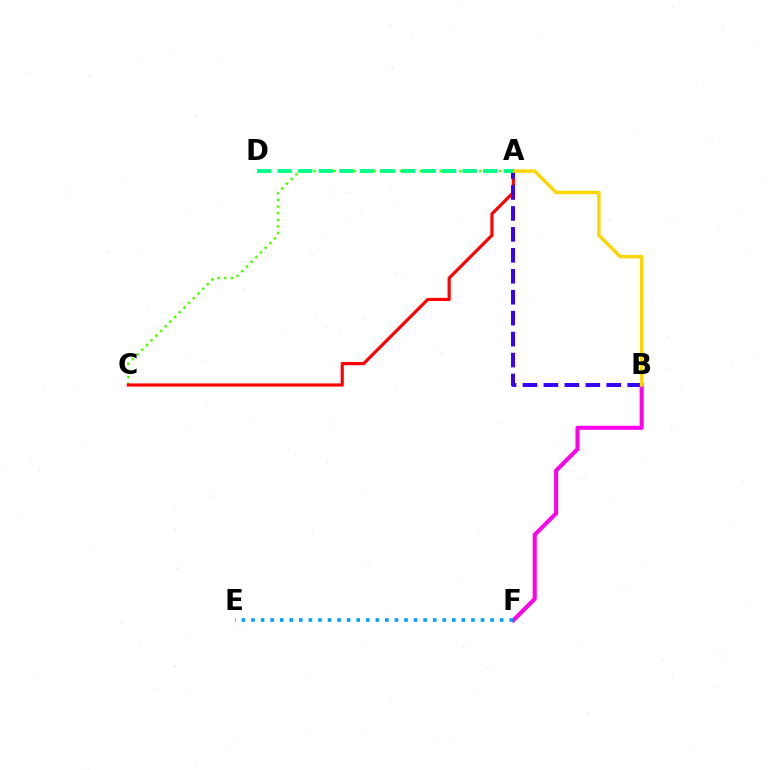{('A', 'C'): [{'color': '#4fff00', 'line_style': 'dotted', 'thickness': 1.8}, {'color': '#ff0000', 'line_style': 'solid', 'thickness': 2.27}], ('A', 'B'): [{'color': '#3700ff', 'line_style': 'dashed', 'thickness': 2.85}, {'color': '#ffd500', 'line_style': 'solid', 'thickness': 2.46}], ('B', 'F'): [{'color': '#ff00ed', 'line_style': 'solid', 'thickness': 2.92}], ('E', 'F'): [{'color': '#009eff', 'line_style': 'dotted', 'thickness': 2.6}], ('A', 'D'): [{'color': '#00ff86', 'line_style': 'dashed', 'thickness': 2.79}]}